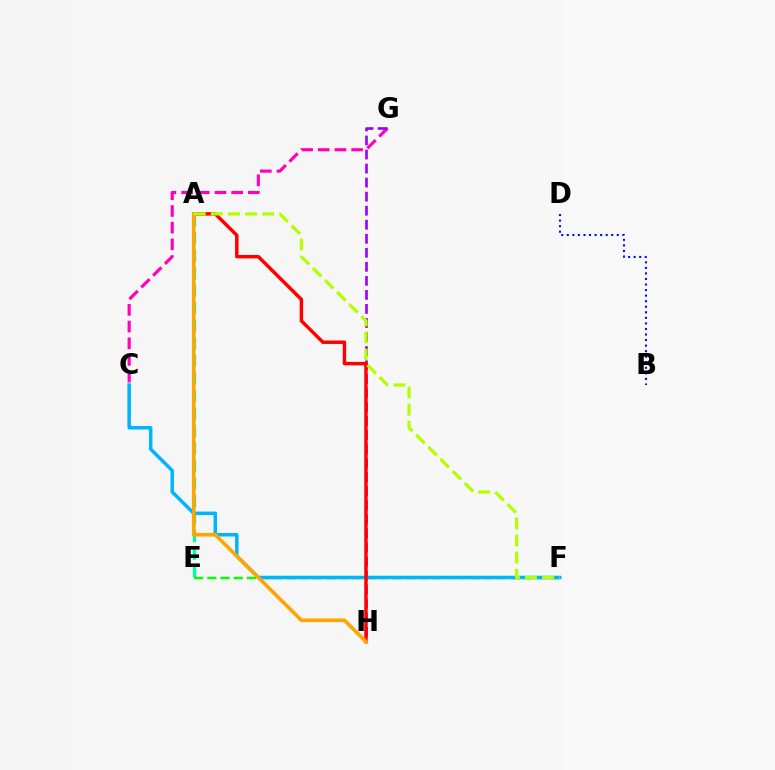{('C', 'G'): [{'color': '#ff00bd', 'line_style': 'dashed', 'thickness': 2.27}], ('G', 'H'): [{'color': '#9b00ff', 'line_style': 'dashed', 'thickness': 1.91}], ('B', 'D'): [{'color': '#0010ff', 'line_style': 'dotted', 'thickness': 1.51}], ('A', 'E'): [{'color': '#00ff9d', 'line_style': 'dashed', 'thickness': 2.38}], ('E', 'F'): [{'color': '#08ff00', 'line_style': 'dashed', 'thickness': 1.79}], ('C', 'F'): [{'color': '#00b5ff', 'line_style': 'solid', 'thickness': 2.52}], ('A', 'H'): [{'color': '#ff0000', 'line_style': 'solid', 'thickness': 2.49}, {'color': '#ffa500', 'line_style': 'solid', 'thickness': 2.62}], ('A', 'F'): [{'color': '#b3ff00', 'line_style': 'dashed', 'thickness': 2.32}]}